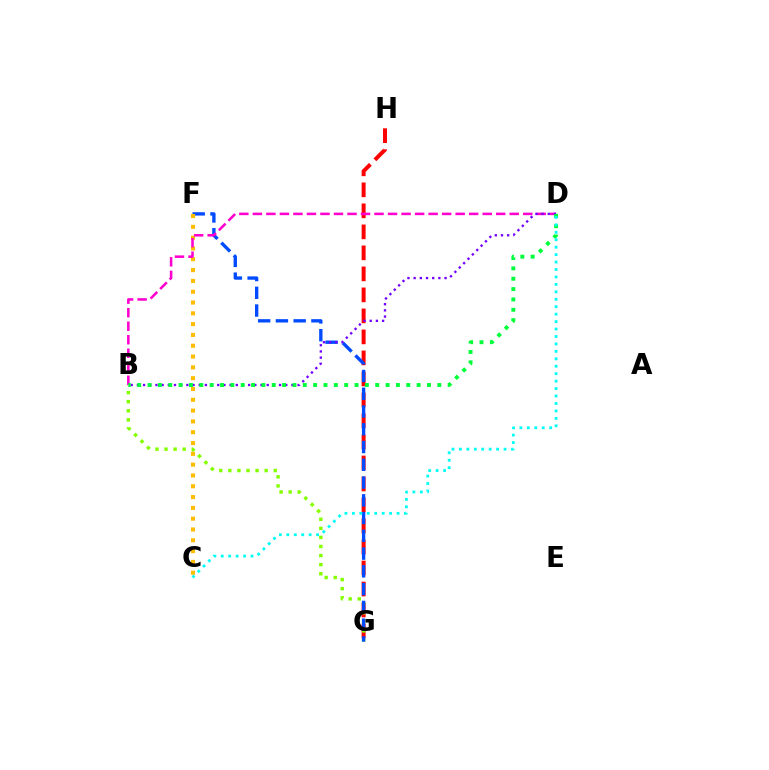{('G', 'H'): [{'color': '#ff0000', 'line_style': 'dashed', 'thickness': 2.85}], ('B', 'G'): [{'color': '#84ff00', 'line_style': 'dotted', 'thickness': 2.47}], ('F', 'G'): [{'color': '#004bff', 'line_style': 'dashed', 'thickness': 2.41}], ('C', 'F'): [{'color': '#ffbd00', 'line_style': 'dotted', 'thickness': 2.94}], ('B', 'D'): [{'color': '#ff00cf', 'line_style': 'dashed', 'thickness': 1.84}, {'color': '#7200ff', 'line_style': 'dotted', 'thickness': 1.68}, {'color': '#00ff39', 'line_style': 'dotted', 'thickness': 2.81}], ('C', 'D'): [{'color': '#00fff6', 'line_style': 'dotted', 'thickness': 2.02}]}